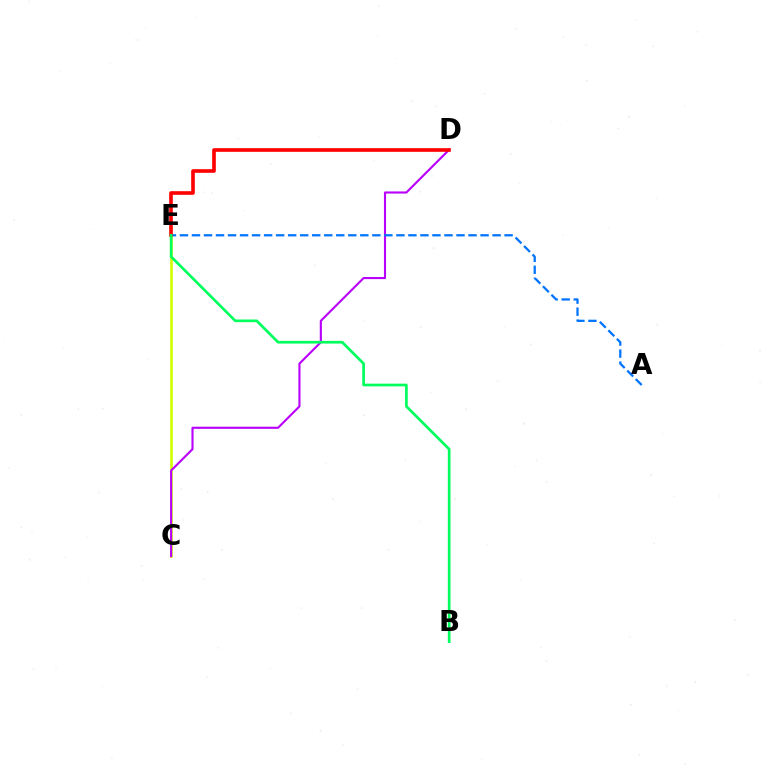{('C', 'E'): [{'color': '#d1ff00', 'line_style': 'solid', 'thickness': 1.88}], ('C', 'D'): [{'color': '#b900ff', 'line_style': 'solid', 'thickness': 1.52}], ('A', 'E'): [{'color': '#0074ff', 'line_style': 'dashed', 'thickness': 1.63}], ('D', 'E'): [{'color': '#ff0000', 'line_style': 'solid', 'thickness': 2.61}], ('B', 'E'): [{'color': '#00ff5c', 'line_style': 'solid', 'thickness': 1.93}]}